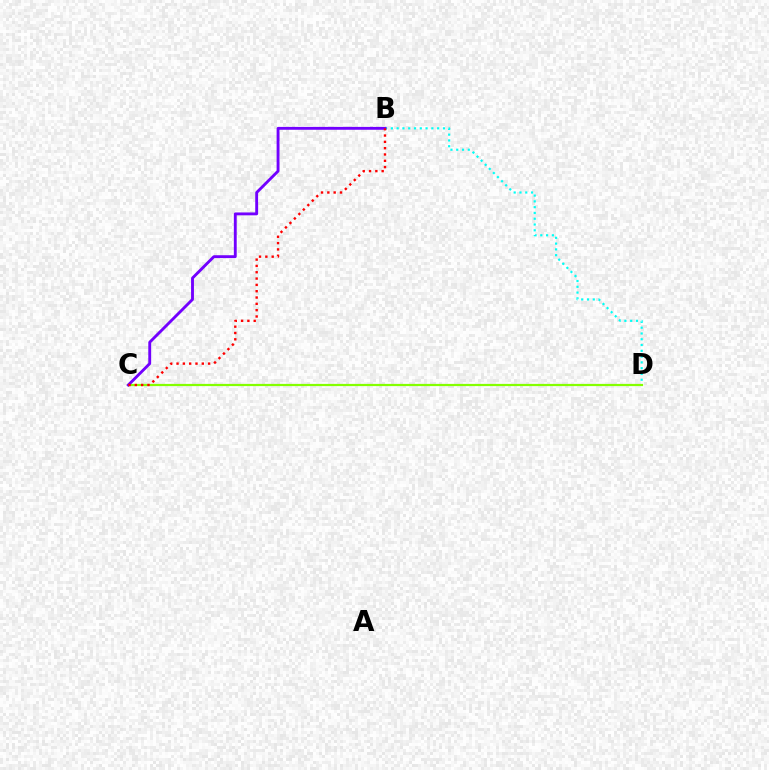{('B', 'D'): [{'color': '#00fff6', 'line_style': 'dotted', 'thickness': 1.57}], ('C', 'D'): [{'color': '#84ff00', 'line_style': 'solid', 'thickness': 1.6}], ('B', 'C'): [{'color': '#7200ff', 'line_style': 'solid', 'thickness': 2.07}, {'color': '#ff0000', 'line_style': 'dotted', 'thickness': 1.72}]}